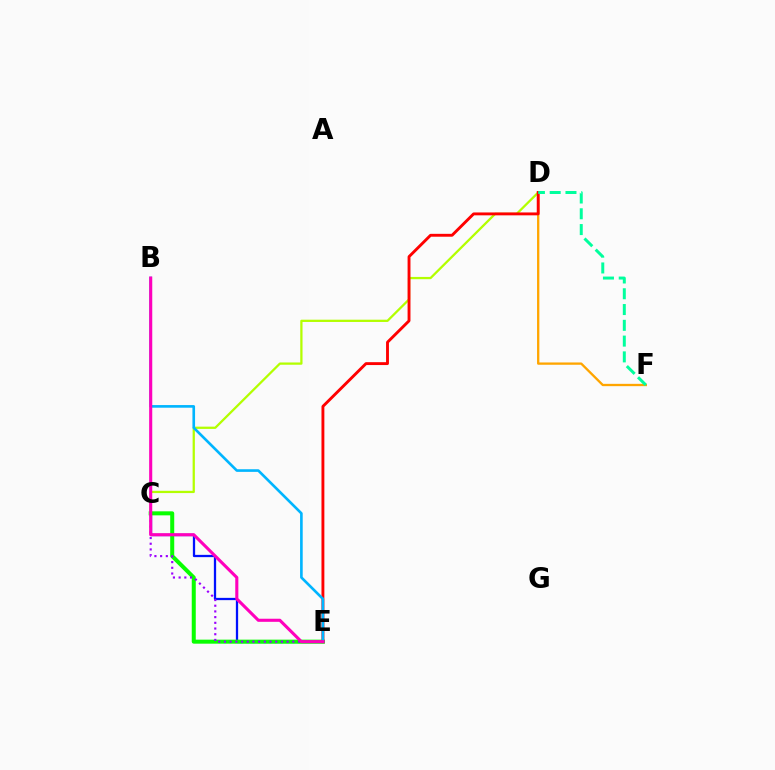{('C', 'E'): [{'color': '#0010ff', 'line_style': 'solid', 'thickness': 1.64}, {'color': '#08ff00', 'line_style': 'solid', 'thickness': 2.89}, {'color': '#9b00ff', 'line_style': 'dotted', 'thickness': 1.55}], ('C', 'D'): [{'color': '#b3ff00', 'line_style': 'solid', 'thickness': 1.63}], ('D', 'F'): [{'color': '#ffa500', 'line_style': 'solid', 'thickness': 1.66}, {'color': '#00ff9d', 'line_style': 'dashed', 'thickness': 2.14}], ('D', 'E'): [{'color': '#ff0000', 'line_style': 'solid', 'thickness': 2.07}], ('B', 'E'): [{'color': '#00b5ff', 'line_style': 'solid', 'thickness': 1.9}, {'color': '#ff00bd', 'line_style': 'solid', 'thickness': 2.22}]}